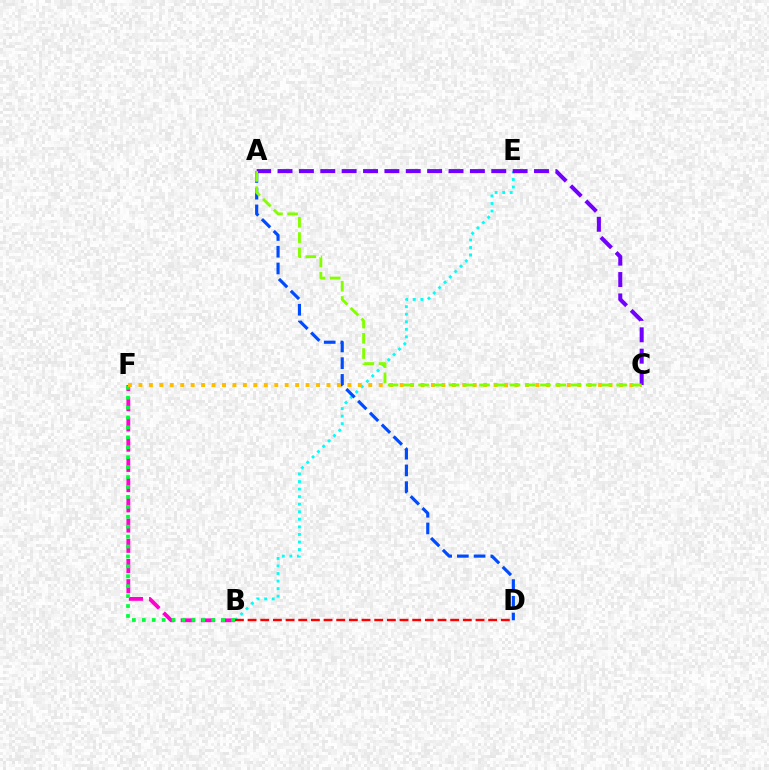{('B', 'F'): [{'color': '#ff00cf', 'line_style': 'dashed', 'thickness': 2.75}, {'color': '#00ff39', 'line_style': 'dotted', 'thickness': 2.7}], ('B', 'E'): [{'color': '#00fff6', 'line_style': 'dotted', 'thickness': 2.05}], ('B', 'D'): [{'color': '#ff0000', 'line_style': 'dashed', 'thickness': 1.72}], ('A', 'D'): [{'color': '#004bff', 'line_style': 'dashed', 'thickness': 2.27}], ('C', 'F'): [{'color': '#ffbd00', 'line_style': 'dotted', 'thickness': 2.84}], ('A', 'C'): [{'color': '#7200ff', 'line_style': 'dashed', 'thickness': 2.9}, {'color': '#84ff00', 'line_style': 'dashed', 'thickness': 2.07}]}